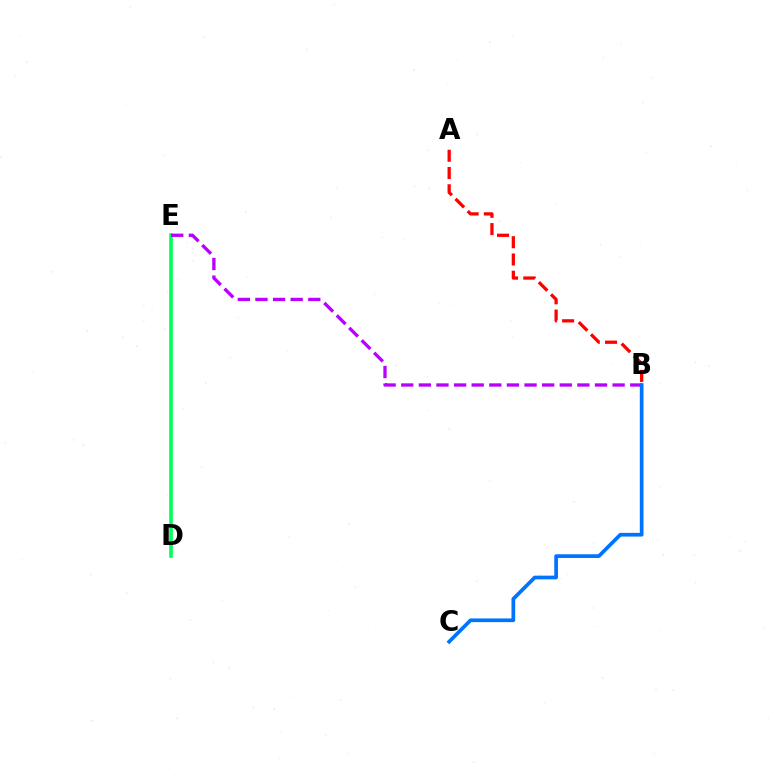{('A', 'B'): [{'color': '#ff0000', 'line_style': 'dashed', 'thickness': 2.35}], ('D', 'E'): [{'color': '#d1ff00', 'line_style': 'solid', 'thickness': 1.75}, {'color': '#00ff5c', 'line_style': 'solid', 'thickness': 2.59}], ('B', 'E'): [{'color': '#b900ff', 'line_style': 'dashed', 'thickness': 2.39}], ('B', 'C'): [{'color': '#0074ff', 'line_style': 'solid', 'thickness': 2.67}]}